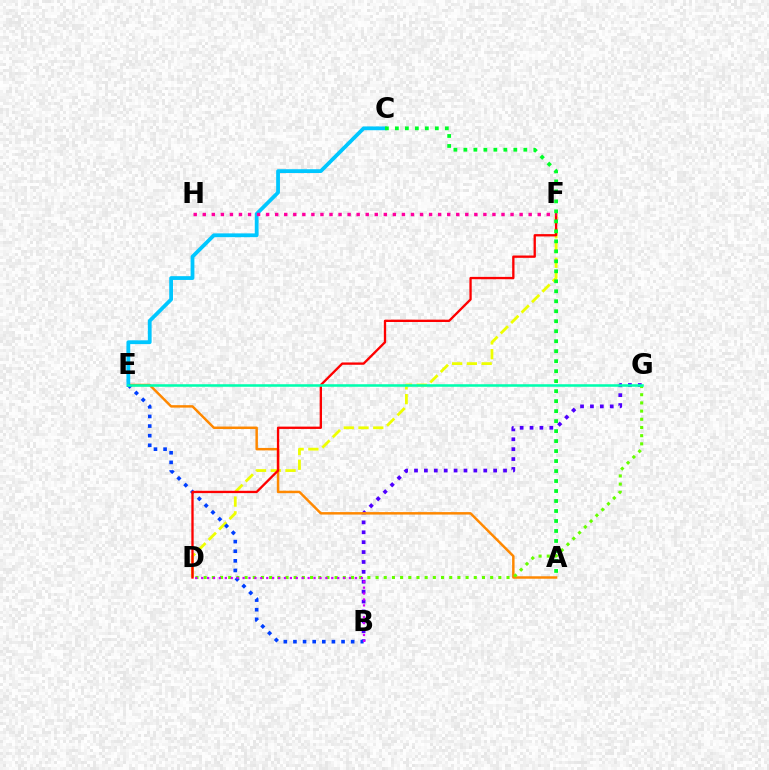{('D', 'F'): [{'color': '#eeff00', 'line_style': 'dashed', 'thickness': 2.0}, {'color': '#ff0000', 'line_style': 'solid', 'thickness': 1.68}], ('B', 'G'): [{'color': '#4f00ff', 'line_style': 'dotted', 'thickness': 2.69}], ('A', 'E'): [{'color': '#ff8800', 'line_style': 'solid', 'thickness': 1.78}], ('C', 'E'): [{'color': '#00c7ff', 'line_style': 'solid', 'thickness': 2.73}], ('D', 'G'): [{'color': '#66ff00', 'line_style': 'dotted', 'thickness': 2.22}], ('B', 'E'): [{'color': '#003fff', 'line_style': 'dotted', 'thickness': 2.61}], ('B', 'D'): [{'color': '#d600ff', 'line_style': 'dotted', 'thickness': 1.61}], ('F', 'H'): [{'color': '#ff00a0', 'line_style': 'dotted', 'thickness': 2.46}], ('E', 'G'): [{'color': '#00ffaf', 'line_style': 'solid', 'thickness': 1.84}], ('A', 'C'): [{'color': '#00ff27', 'line_style': 'dotted', 'thickness': 2.71}]}